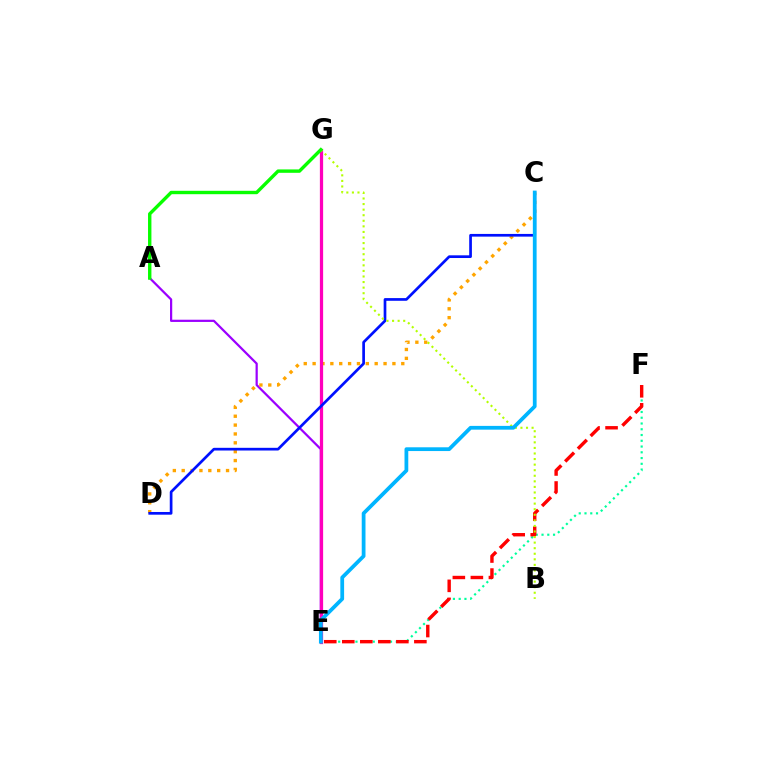{('A', 'E'): [{'color': '#9b00ff', 'line_style': 'solid', 'thickness': 1.6}], ('E', 'F'): [{'color': '#00ff9d', 'line_style': 'dotted', 'thickness': 1.56}, {'color': '#ff0000', 'line_style': 'dashed', 'thickness': 2.45}], ('C', 'D'): [{'color': '#ffa500', 'line_style': 'dotted', 'thickness': 2.41}, {'color': '#0010ff', 'line_style': 'solid', 'thickness': 1.94}], ('E', 'G'): [{'color': '#ff00bd', 'line_style': 'solid', 'thickness': 2.34}], ('B', 'G'): [{'color': '#b3ff00', 'line_style': 'dotted', 'thickness': 1.51}], ('C', 'E'): [{'color': '#00b5ff', 'line_style': 'solid', 'thickness': 2.71}], ('A', 'G'): [{'color': '#08ff00', 'line_style': 'solid', 'thickness': 2.44}]}